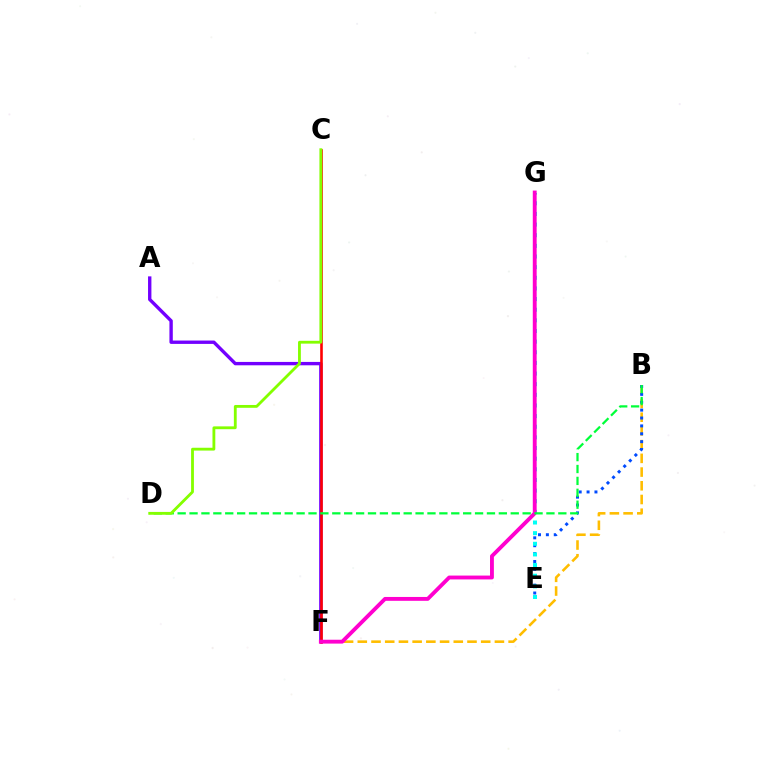{('B', 'F'): [{'color': '#ffbd00', 'line_style': 'dashed', 'thickness': 1.86}], ('B', 'E'): [{'color': '#004bff', 'line_style': 'dotted', 'thickness': 2.14}], ('E', 'G'): [{'color': '#00fff6', 'line_style': 'dotted', 'thickness': 2.89}], ('A', 'F'): [{'color': '#7200ff', 'line_style': 'solid', 'thickness': 2.43}], ('C', 'F'): [{'color': '#ff0000', 'line_style': 'solid', 'thickness': 1.88}], ('F', 'G'): [{'color': '#ff00cf', 'line_style': 'solid', 'thickness': 2.78}], ('B', 'D'): [{'color': '#00ff39', 'line_style': 'dashed', 'thickness': 1.62}], ('C', 'D'): [{'color': '#84ff00', 'line_style': 'solid', 'thickness': 2.03}]}